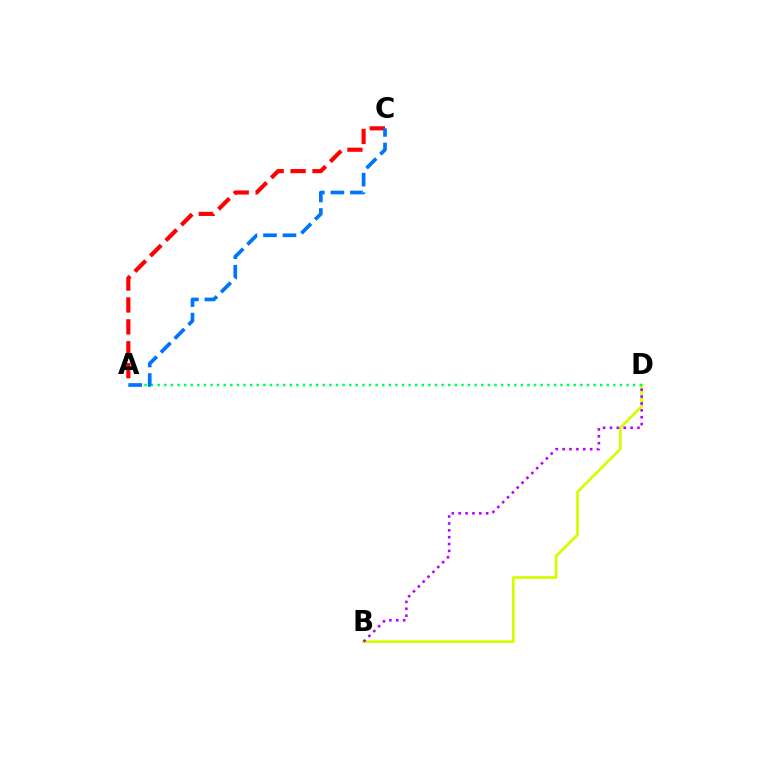{('B', 'D'): [{'color': '#d1ff00', 'line_style': 'solid', 'thickness': 1.94}, {'color': '#b900ff', 'line_style': 'dotted', 'thickness': 1.87}], ('A', 'C'): [{'color': '#ff0000', 'line_style': 'dashed', 'thickness': 2.98}, {'color': '#0074ff', 'line_style': 'dashed', 'thickness': 2.65}], ('A', 'D'): [{'color': '#00ff5c', 'line_style': 'dotted', 'thickness': 1.79}]}